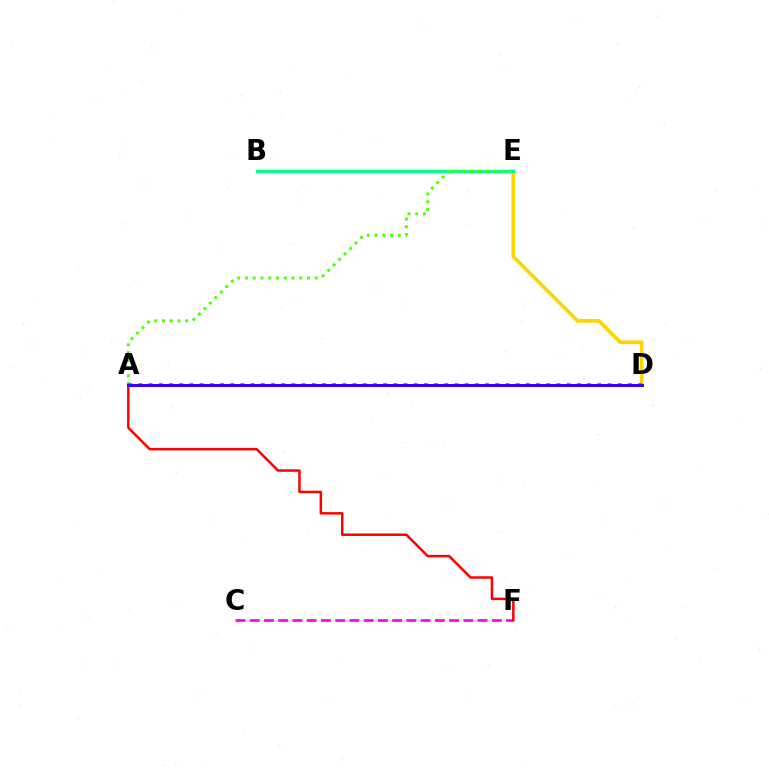{('C', 'F'): [{'color': '#ff00ed', 'line_style': 'dashed', 'thickness': 1.93}], ('D', 'E'): [{'color': '#ffd500', 'line_style': 'solid', 'thickness': 2.67}], ('B', 'E'): [{'color': '#00ff86', 'line_style': 'solid', 'thickness': 2.24}], ('A', 'E'): [{'color': '#4fff00', 'line_style': 'dotted', 'thickness': 2.11}], ('A', 'D'): [{'color': '#009eff', 'line_style': 'dotted', 'thickness': 2.77}, {'color': '#3700ff', 'line_style': 'solid', 'thickness': 2.15}], ('A', 'F'): [{'color': '#ff0000', 'line_style': 'solid', 'thickness': 1.8}]}